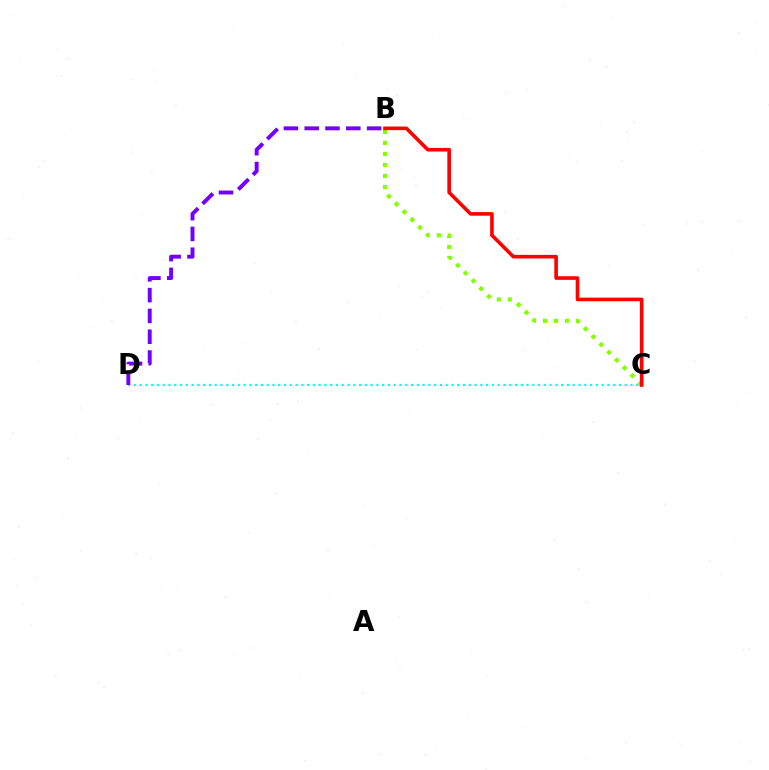{('C', 'D'): [{'color': '#00fff6', 'line_style': 'dotted', 'thickness': 1.57}], ('B', 'C'): [{'color': '#84ff00', 'line_style': 'dotted', 'thickness': 2.99}, {'color': '#ff0000', 'line_style': 'solid', 'thickness': 2.6}], ('B', 'D'): [{'color': '#7200ff', 'line_style': 'dashed', 'thickness': 2.83}]}